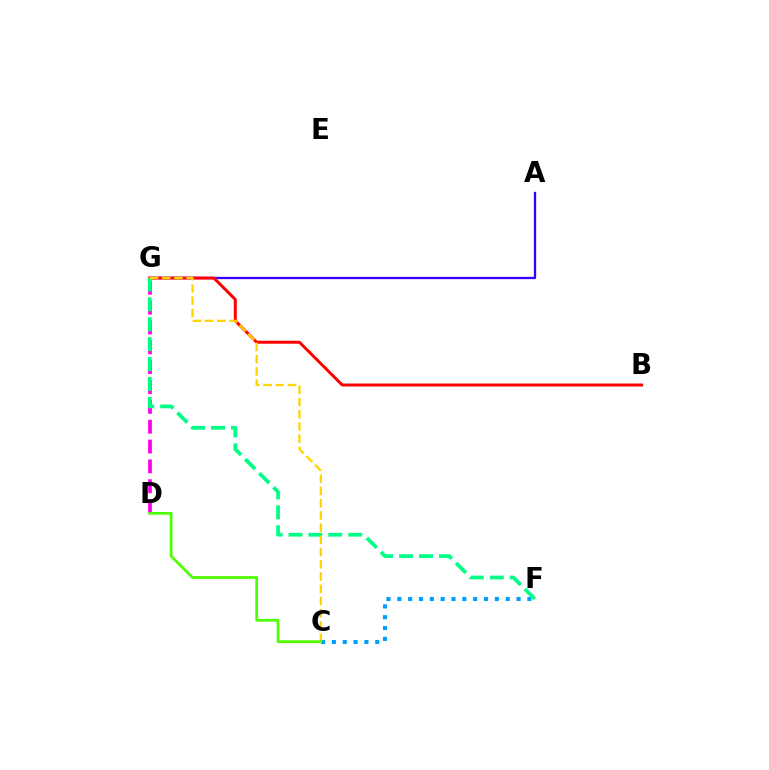{('C', 'F'): [{'color': '#009eff', 'line_style': 'dotted', 'thickness': 2.95}], ('D', 'G'): [{'color': '#ff00ed', 'line_style': 'dashed', 'thickness': 2.7}], ('A', 'G'): [{'color': '#3700ff', 'line_style': 'solid', 'thickness': 1.66}], ('B', 'G'): [{'color': '#ff0000', 'line_style': 'solid', 'thickness': 2.14}], ('F', 'G'): [{'color': '#00ff86', 'line_style': 'dashed', 'thickness': 2.71}], ('C', 'G'): [{'color': '#ffd500', 'line_style': 'dashed', 'thickness': 1.66}], ('C', 'D'): [{'color': '#4fff00', 'line_style': 'solid', 'thickness': 1.98}]}